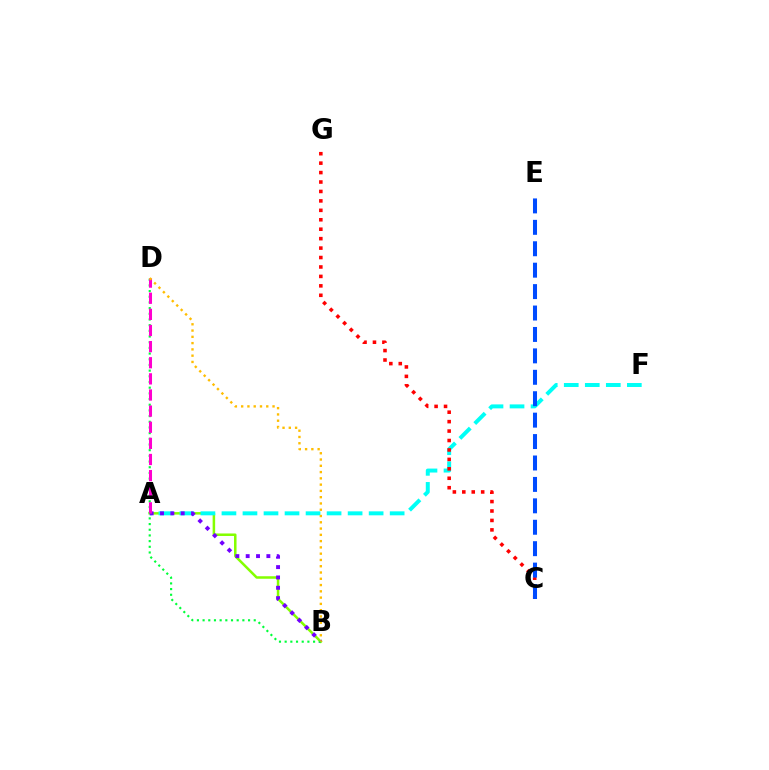{('A', 'B'): [{'color': '#84ff00', 'line_style': 'solid', 'thickness': 1.81}, {'color': '#7200ff', 'line_style': 'dotted', 'thickness': 2.81}], ('A', 'F'): [{'color': '#00fff6', 'line_style': 'dashed', 'thickness': 2.86}], ('C', 'G'): [{'color': '#ff0000', 'line_style': 'dotted', 'thickness': 2.56}], ('B', 'D'): [{'color': '#00ff39', 'line_style': 'dotted', 'thickness': 1.54}, {'color': '#ffbd00', 'line_style': 'dotted', 'thickness': 1.71}], ('A', 'D'): [{'color': '#ff00cf', 'line_style': 'dashed', 'thickness': 2.19}], ('C', 'E'): [{'color': '#004bff', 'line_style': 'dashed', 'thickness': 2.91}]}